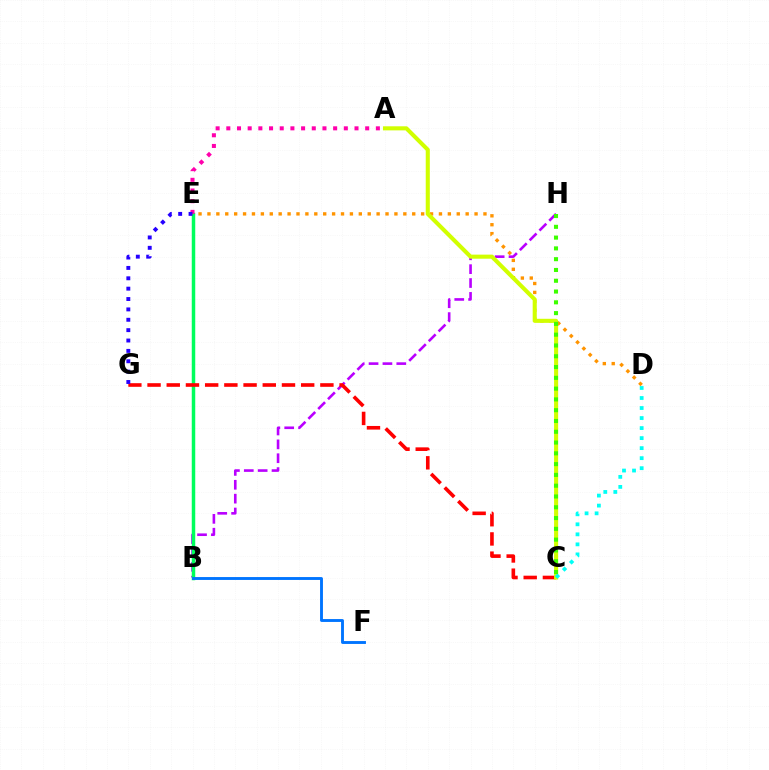{('B', 'H'): [{'color': '#b900ff', 'line_style': 'dashed', 'thickness': 1.88}], ('B', 'E'): [{'color': '#00ff5c', 'line_style': 'solid', 'thickness': 2.51}], ('C', 'G'): [{'color': '#ff0000', 'line_style': 'dashed', 'thickness': 2.61}], ('A', 'E'): [{'color': '#ff00ac', 'line_style': 'dotted', 'thickness': 2.9}], ('D', 'E'): [{'color': '#ff9400', 'line_style': 'dotted', 'thickness': 2.42}], ('A', 'C'): [{'color': '#d1ff00', 'line_style': 'solid', 'thickness': 2.93}], ('C', 'D'): [{'color': '#00fff6', 'line_style': 'dotted', 'thickness': 2.72}], ('C', 'H'): [{'color': '#3dff00', 'line_style': 'dotted', 'thickness': 2.93}], ('B', 'F'): [{'color': '#0074ff', 'line_style': 'solid', 'thickness': 2.07}], ('E', 'G'): [{'color': '#2500ff', 'line_style': 'dotted', 'thickness': 2.82}]}